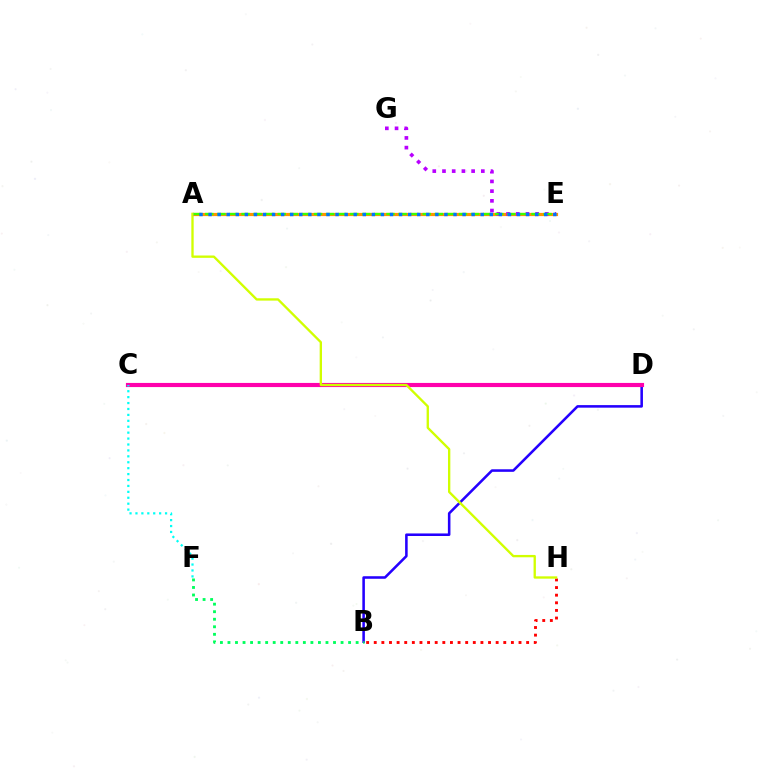{('B', 'D'): [{'color': '#2500ff', 'line_style': 'solid', 'thickness': 1.84}], ('A', 'E'): [{'color': '#ff9400', 'line_style': 'solid', 'thickness': 2.29}, {'color': '#3dff00', 'line_style': 'dashed', 'thickness': 1.64}, {'color': '#0074ff', 'line_style': 'dotted', 'thickness': 2.46}], ('E', 'G'): [{'color': '#b900ff', 'line_style': 'dotted', 'thickness': 2.64}], ('B', 'H'): [{'color': '#ff0000', 'line_style': 'dotted', 'thickness': 2.07}], ('C', 'D'): [{'color': '#ff00ac', 'line_style': 'solid', 'thickness': 2.98}], ('A', 'H'): [{'color': '#d1ff00', 'line_style': 'solid', 'thickness': 1.68}], ('C', 'F'): [{'color': '#00fff6', 'line_style': 'dotted', 'thickness': 1.61}], ('B', 'F'): [{'color': '#00ff5c', 'line_style': 'dotted', 'thickness': 2.05}]}